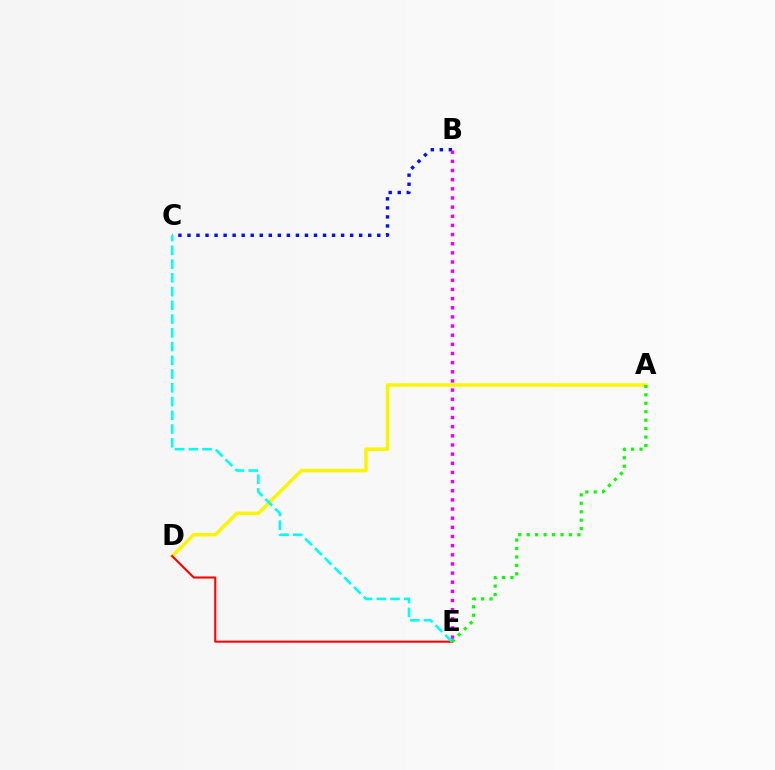{('B', 'C'): [{'color': '#0010ff', 'line_style': 'dotted', 'thickness': 2.46}], ('B', 'E'): [{'color': '#ee00ff', 'line_style': 'dotted', 'thickness': 2.49}], ('A', 'D'): [{'color': '#fcf500', 'line_style': 'solid', 'thickness': 2.52}], ('D', 'E'): [{'color': '#ff0000', 'line_style': 'solid', 'thickness': 1.51}], ('C', 'E'): [{'color': '#00fff6', 'line_style': 'dashed', 'thickness': 1.87}], ('A', 'E'): [{'color': '#08ff00', 'line_style': 'dotted', 'thickness': 2.29}]}